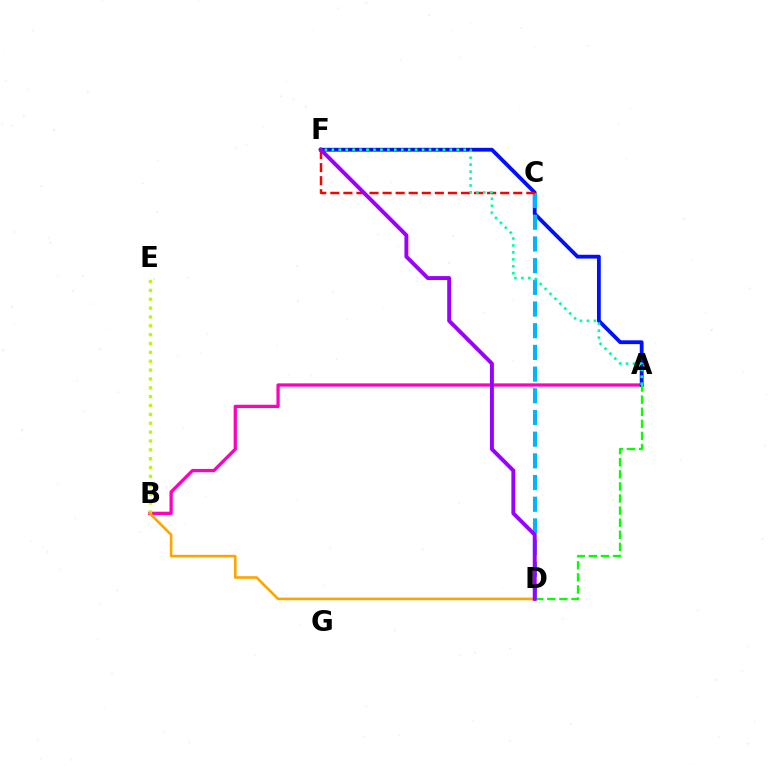{('A', 'B'): [{'color': '#ff00bd', 'line_style': 'solid', 'thickness': 2.35}], ('A', 'F'): [{'color': '#0010ff', 'line_style': 'solid', 'thickness': 2.74}, {'color': '#00ff9d', 'line_style': 'dotted', 'thickness': 1.89}], ('C', 'D'): [{'color': '#00b5ff', 'line_style': 'dashed', 'thickness': 2.95}], ('A', 'D'): [{'color': '#08ff00', 'line_style': 'dashed', 'thickness': 1.64}], ('C', 'F'): [{'color': '#ff0000', 'line_style': 'dashed', 'thickness': 1.78}], ('B', 'E'): [{'color': '#b3ff00', 'line_style': 'dotted', 'thickness': 2.41}], ('B', 'D'): [{'color': '#ffa500', 'line_style': 'solid', 'thickness': 1.88}], ('D', 'F'): [{'color': '#9b00ff', 'line_style': 'solid', 'thickness': 2.81}]}